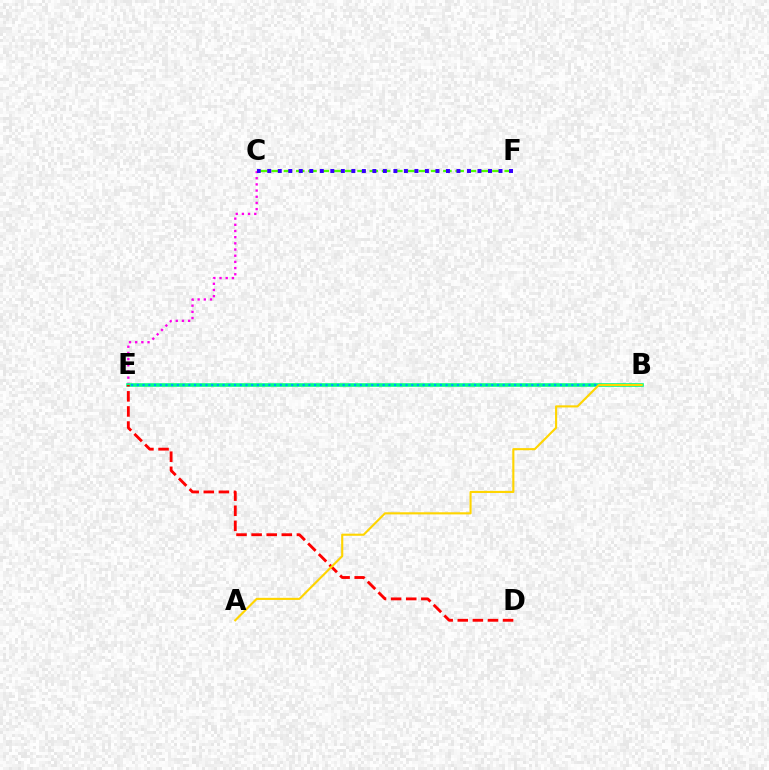{('C', 'F'): [{'color': '#4fff00', 'line_style': 'dashed', 'thickness': 1.67}, {'color': '#3700ff', 'line_style': 'dotted', 'thickness': 2.86}], ('C', 'E'): [{'color': '#ff00ed', 'line_style': 'dotted', 'thickness': 1.68}], ('B', 'E'): [{'color': '#00ff86', 'line_style': 'solid', 'thickness': 2.6}, {'color': '#009eff', 'line_style': 'dotted', 'thickness': 1.55}], ('D', 'E'): [{'color': '#ff0000', 'line_style': 'dashed', 'thickness': 2.05}], ('A', 'B'): [{'color': '#ffd500', 'line_style': 'solid', 'thickness': 1.53}]}